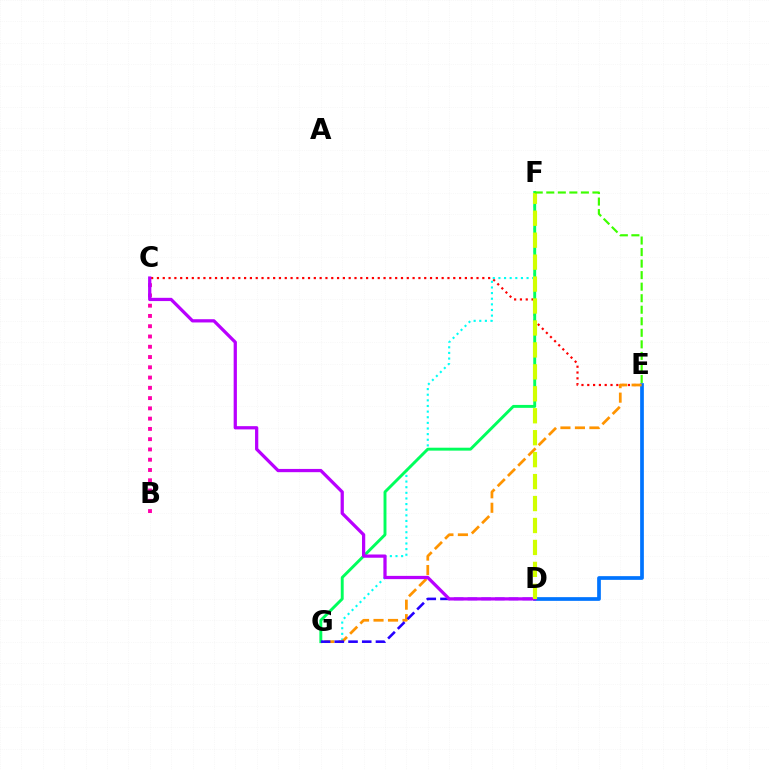{('C', 'E'): [{'color': '#ff0000', 'line_style': 'dotted', 'thickness': 1.58}], ('F', 'G'): [{'color': '#00fff6', 'line_style': 'dotted', 'thickness': 1.53}, {'color': '#00ff5c', 'line_style': 'solid', 'thickness': 2.1}], ('D', 'E'): [{'color': '#0074ff', 'line_style': 'solid', 'thickness': 2.67}], ('E', 'G'): [{'color': '#ff9400', 'line_style': 'dashed', 'thickness': 1.97}], ('B', 'C'): [{'color': '#ff00ac', 'line_style': 'dotted', 'thickness': 2.79}], ('D', 'G'): [{'color': '#2500ff', 'line_style': 'dashed', 'thickness': 1.86}], ('C', 'D'): [{'color': '#b900ff', 'line_style': 'solid', 'thickness': 2.34}], ('D', 'F'): [{'color': '#d1ff00', 'line_style': 'dashed', 'thickness': 2.98}], ('E', 'F'): [{'color': '#3dff00', 'line_style': 'dashed', 'thickness': 1.57}]}